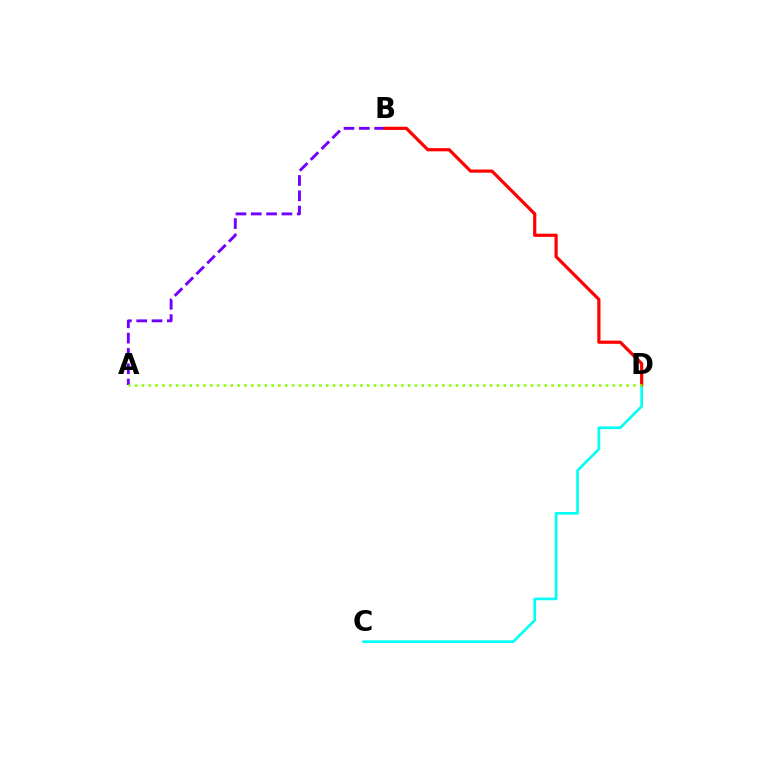{('A', 'B'): [{'color': '#7200ff', 'line_style': 'dashed', 'thickness': 2.08}], ('C', 'D'): [{'color': '#00fff6', 'line_style': 'solid', 'thickness': 1.92}], ('B', 'D'): [{'color': '#ff0000', 'line_style': 'solid', 'thickness': 2.29}], ('A', 'D'): [{'color': '#84ff00', 'line_style': 'dotted', 'thickness': 1.85}]}